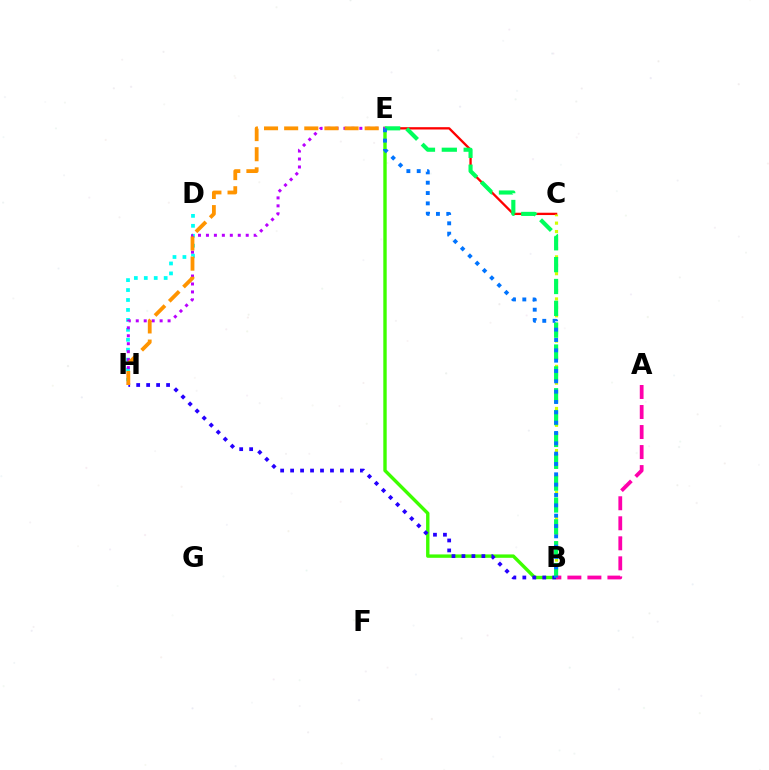{('D', 'H'): [{'color': '#00fff6', 'line_style': 'dotted', 'thickness': 2.7}], ('C', 'E'): [{'color': '#ff0000', 'line_style': 'solid', 'thickness': 1.67}], ('B', 'C'): [{'color': '#d1ff00', 'line_style': 'dotted', 'thickness': 2.29}], ('B', 'E'): [{'color': '#3dff00', 'line_style': 'solid', 'thickness': 2.44}, {'color': '#00ff5c', 'line_style': 'dashed', 'thickness': 2.97}, {'color': '#0074ff', 'line_style': 'dotted', 'thickness': 2.81}], ('B', 'H'): [{'color': '#2500ff', 'line_style': 'dotted', 'thickness': 2.71}], ('E', 'H'): [{'color': '#b900ff', 'line_style': 'dotted', 'thickness': 2.16}, {'color': '#ff9400', 'line_style': 'dashed', 'thickness': 2.73}], ('A', 'B'): [{'color': '#ff00ac', 'line_style': 'dashed', 'thickness': 2.72}]}